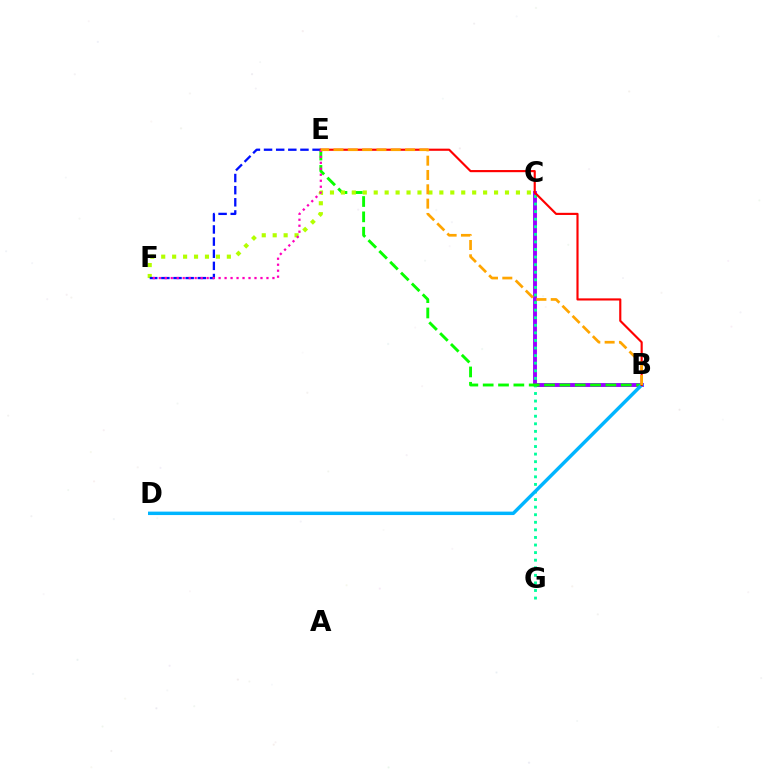{('B', 'C'): [{'color': '#9b00ff', 'line_style': 'solid', 'thickness': 2.8}], ('C', 'G'): [{'color': '#00ff9d', 'line_style': 'dotted', 'thickness': 2.06}], ('B', 'E'): [{'color': '#08ff00', 'line_style': 'dashed', 'thickness': 2.08}, {'color': '#ff0000', 'line_style': 'solid', 'thickness': 1.55}, {'color': '#ffa500', 'line_style': 'dashed', 'thickness': 1.95}], ('B', 'D'): [{'color': '#00b5ff', 'line_style': 'solid', 'thickness': 2.48}], ('C', 'F'): [{'color': '#b3ff00', 'line_style': 'dotted', 'thickness': 2.97}], ('E', 'F'): [{'color': '#0010ff', 'line_style': 'dashed', 'thickness': 1.65}, {'color': '#ff00bd', 'line_style': 'dotted', 'thickness': 1.63}]}